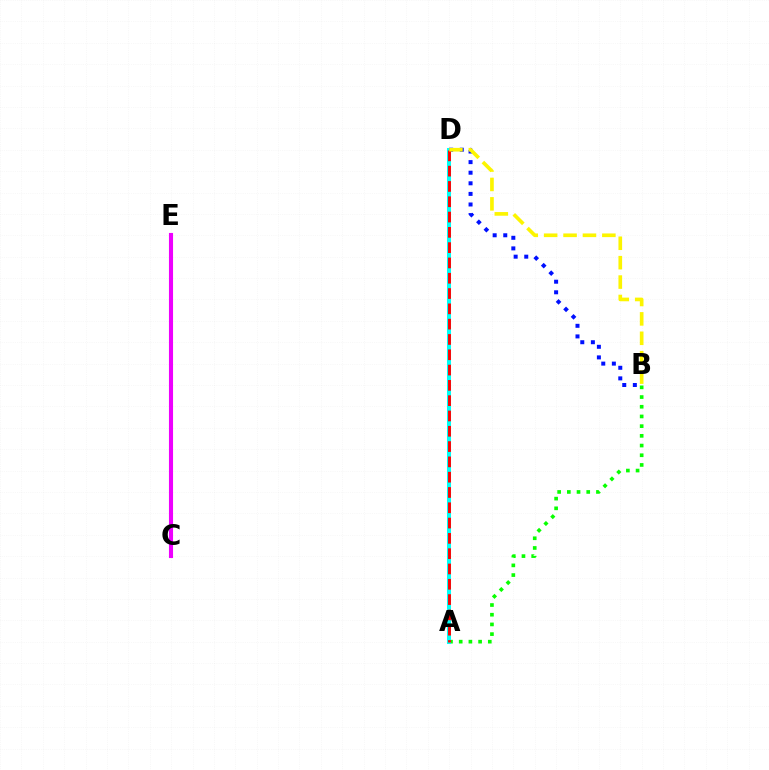{('A', 'B'): [{'color': '#08ff00', 'line_style': 'dotted', 'thickness': 2.64}], ('A', 'D'): [{'color': '#00fff6', 'line_style': 'solid', 'thickness': 2.91}, {'color': '#ff0000', 'line_style': 'dashed', 'thickness': 2.08}], ('C', 'E'): [{'color': '#ee00ff', 'line_style': 'solid', 'thickness': 2.95}], ('B', 'D'): [{'color': '#0010ff', 'line_style': 'dotted', 'thickness': 2.88}, {'color': '#fcf500', 'line_style': 'dashed', 'thickness': 2.64}]}